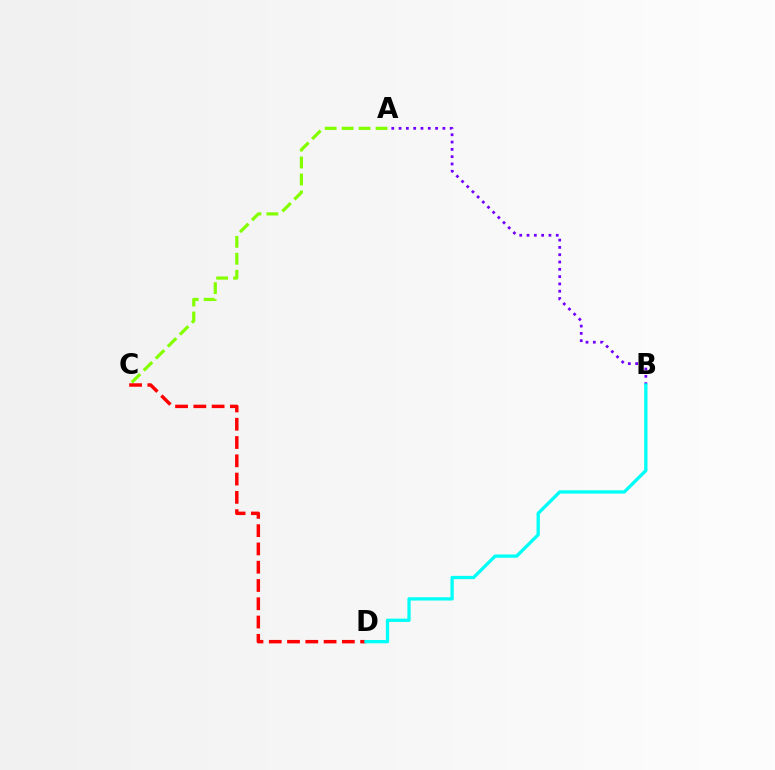{('A', 'C'): [{'color': '#84ff00', 'line_style': 'dashed', 'thickness': 2.3}], ('C', 'D'): [{'color': '#ff0000', 'line_style': 'dashed', 'thickness': 2.48}], ('A', 'B'): [{'color': '#7200ff', 'line_style': 'dotted', 'thickness': 1.98}], ('B', 'D'): [{'color': '#00fff6', 'line_style': 'solid', 'thickness': 2.37}]}